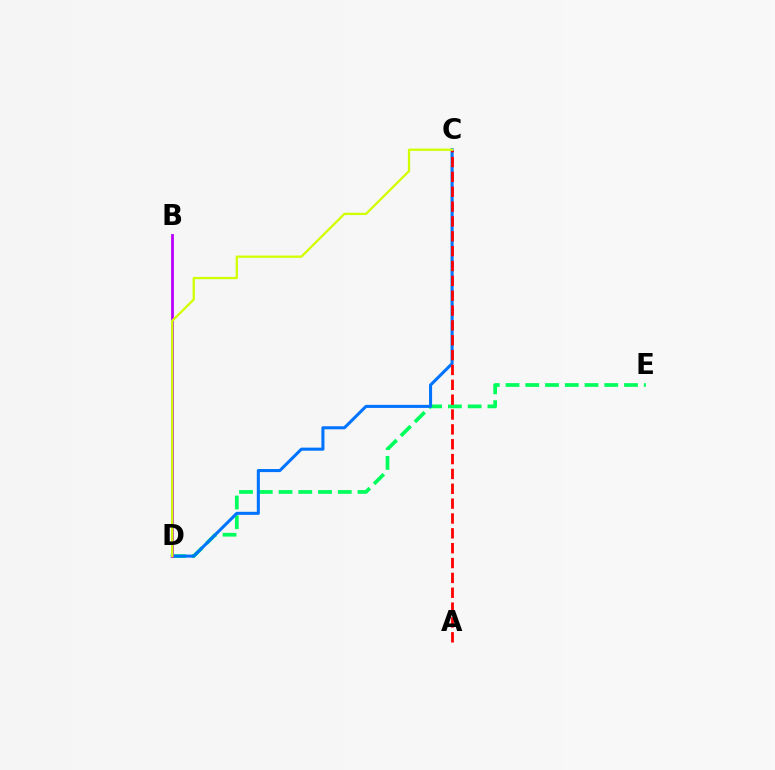{('D', 'E'): [{'color': '#00ff5c', 'line_style': 'dashed', 'thickness': 2.68}], ('C', 'D'): [{'color': '#0074ff', 'line_style': 'solid', 'thickness': 2.2}, {'color': '#d1ff00', 'line_style': 'solid', 'thickness': 1.64}], ('B', 'D'): [{'color': '#b900ff', 'line_style': 'solid', 'thickness': 2.0}], ('A', 'C'): [{'color': '#ff0000', 'line_style': 'dashed', 'thickness': 2.02}]}